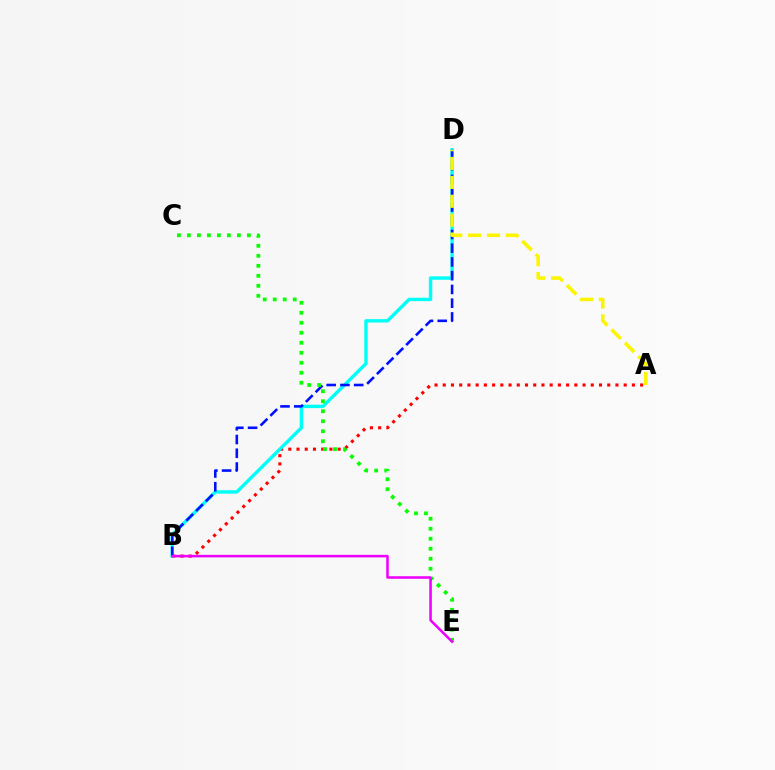{('A', 'B'): [{'color': '#ff0000', 'line_style': 'dotted', 'thickness': 2.23}], ('B', 'D'): [{'color': '#00fff6', 'line_style': 'solid', 'thickness': 2.45}, {'color': '#0010ff', 'line_style': 'dashed', 'thickness': 1.87}], ('C', 'E'): [{'color': '#08ff00', 'line_style': 'dotted', 'thickness': 2.72}], ('A', 'D'): [{'color': '#fcf500', 'line_style': 'dashed', 'thickness': 2.56}], ('B', 'E'): [{'color': '#ee00ff', 'line_style': 'solid', 'thickness': 1.83}]}